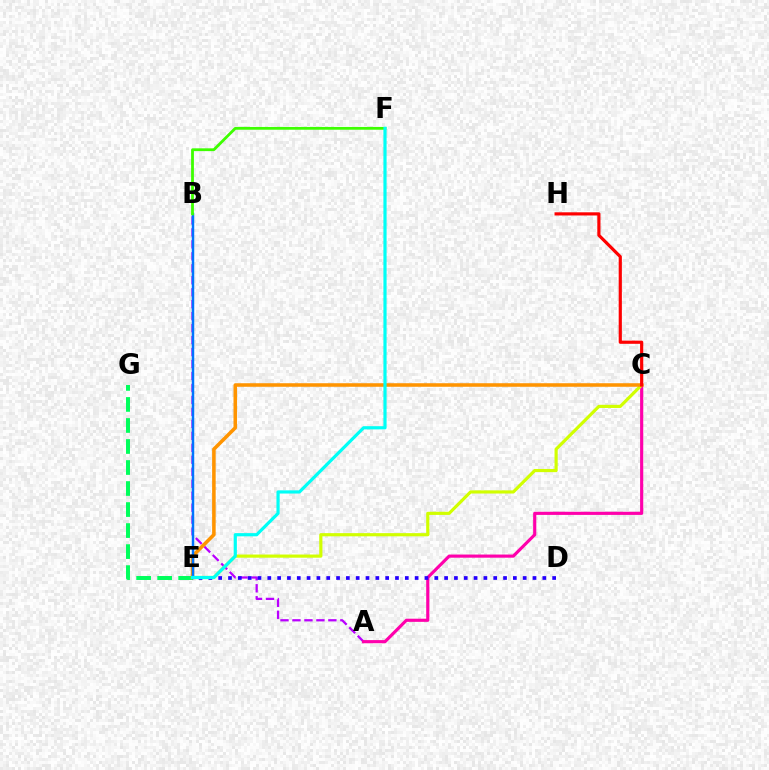{('A', 'B'): [{'color': '#b900ff', 'line_style': 'dashed', 'thickness': 1.63}], ('E', 'G'): [{'color': '#00ff5c', 'line_style': 'dashed', 'thickness': 2.86}], ('A', 'C'): [{'color': '#ff00ac', 'line_style': 'solid', 'thickness': 2.26}], ('C', 'E'): [{'color': '#d1ff00', 'line_style': 'solid', 'thickness': 2.28}, {'color': '#ff9400', 'line_style': 'solid', 'thickness': 2.56}], ('B', 'E'): [{'color': '#0074ff', 'line_style': 'solid', 'thickness': 1.77}], ('D', 'E'): [{'color': '#2500ff', 'line_style': 'dotted', 'thickness': 2.67}], ('B', 'F'): [{'color': '#3dff00', 'line_style': 'solid', 'thickness': 2.01}], ('C', 'H'): [{'color': '#ff0000', 'line_style': 'solid', 'thickness': 2.28}], ('E', 'F'): [{'color': '#00fff6', 'line_style': 'solid', 'thickness': 2.3}]}